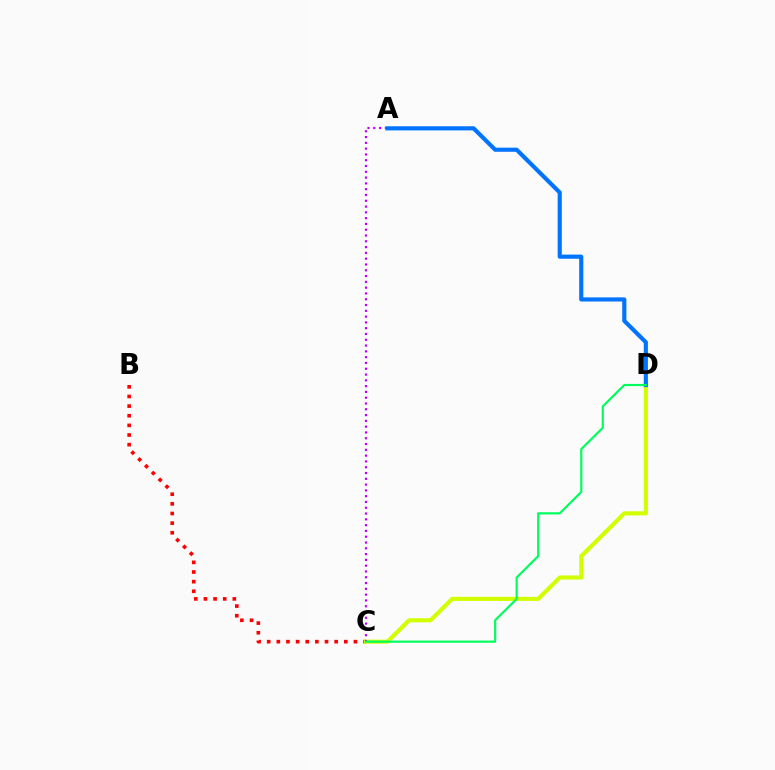{('B', 'C'): [{'color': '#ff0000', 'line_style': 'dotted', 'thickness': 2.62}], ('C', 'D'): [{'color': '#d1ff00', 'line_style': 'solid', 'thickness': 2.95}, {'color': '#00ff5c', 'line_style': 'solid', 'thickness': 1.56}], ('A', 'C'): [{'color': '#b900ff', 'line_style': 'dotted', 'thickness': 1.57}], ('A', 'D'): [{'color': '#0074ff', 'line_style': 'solid', 'thickness': 2.98}]}